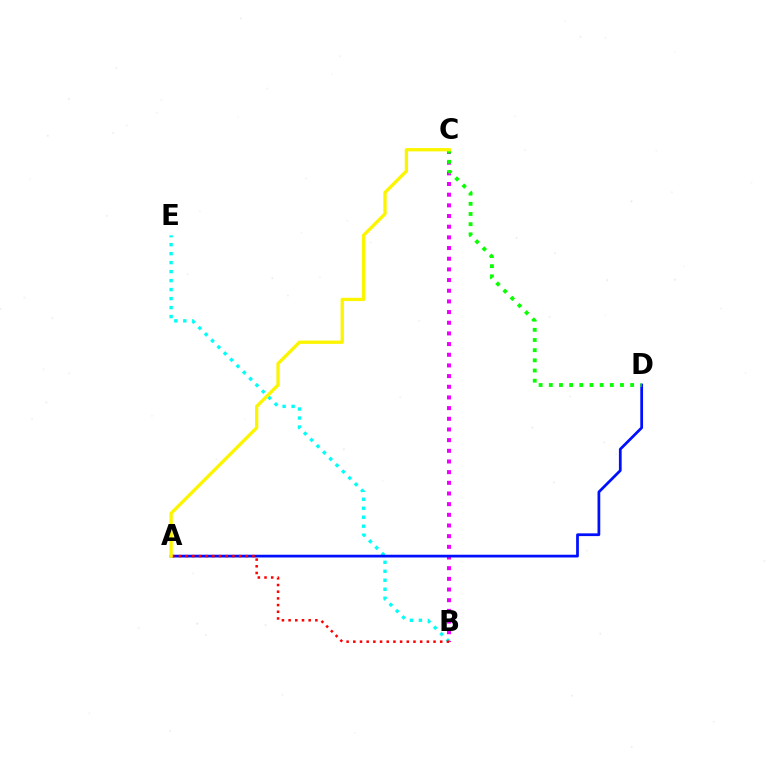{('B', 'C'): [{'color': '#ee00ff', 'line_style': 'dotted', 'thickness': 2.9}], ('B', 'E'): [{'color': '#00fff6', 'line_style': 'dotted', 'thickness': 2.44}], ('A', 'D'): [{'color': '#0010ff', 'line_style': 'solid', 'thickness': 1.98}], ('C', 'D'): [{'color': '#08ff00', 'line_style': 'dotted', 'thickness': 2.76}], ('A', 'B'): [{'color': '#ff0000', 'line_style': 'dotted', 'thickness': 1.82}], ('A', 'C'): [{'color': '#fcf500', 'line_style': 'solid', 'thickness': 2.38}]}